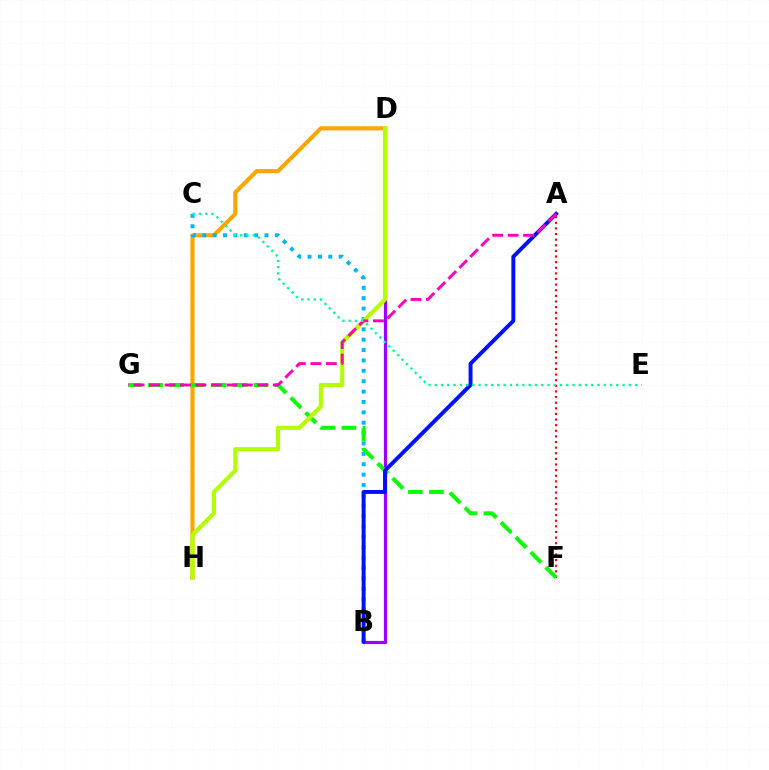{('A', 'F'): [{'color': '#ff0000', 'line_style': 'dotted', 'thickness': 1.53}], ('B', 'D'): [{'color': '#9b00ff', 'line_style': 'solid', 'thickness': 2.31}], ('D', 'H'): [{'color': '#ffa500', 'line_style': 'solid', 'thickness': 2.96}, {'color': '#b3ff00', 'line_style': 'solid', 'thickness': 2.99}], ('B', 'C'): [{'color': '#00b5ff', 'line_style': 'dotted', 'thickness': 2.82}], ('F', 'G'): [{'color': '#08ff00', 'line_style': 'dashed', 'thickness': 2.87}], ('A', 'B'): [{'color': '#0010ff', 'line_style': 'solid', 'thickness': 2.83}], ('A', 'G'): [{'color': '#ff00bd', 'line_style': 'dashed', 'thickness': 2.1}], ('C', 'E'): [{'color': '#00ff9d', 'line_style': 'dotted', 'thickness': 1.7}]}